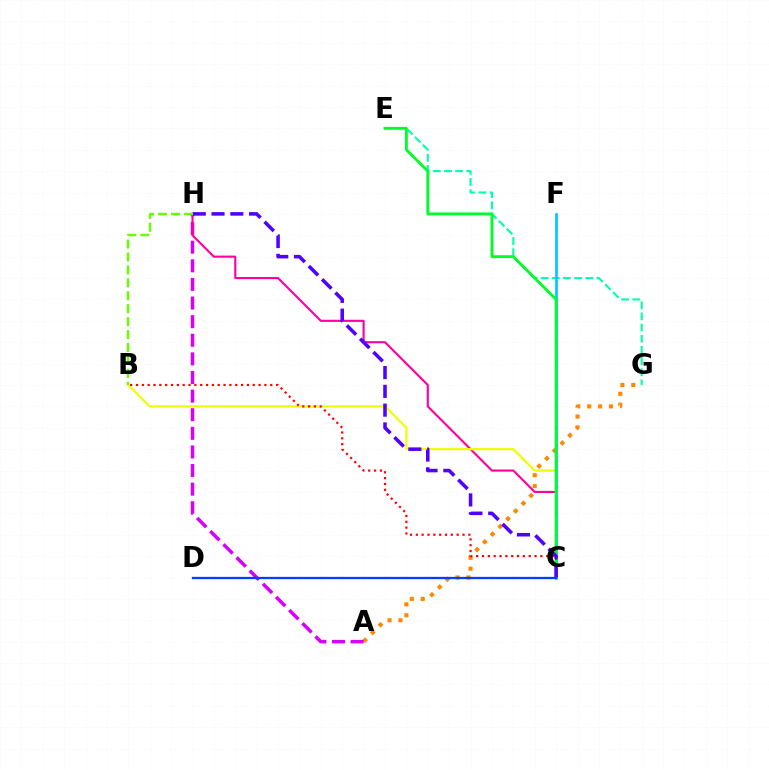{('A', 'G'): [{'color': '#ff8800', 'line_style': 'dotted', 'thickness': 2.97}], ('A', 'H'): [{'color': '#d600ff', 'line_style': 'dashed', 'thickness': 2.53}], ('E', 'G'): [{'color': '#00ffaf', 'line_style': 'dashed', 'thickness': 1.52}], ('C', 'H'): [{'color': '#ff00a0', 'line_style': 'solid', 'thickness': 1.52}, {'color': '#4f00ff', 'line_style': 'dashed', 'thickness': 2.55}], ('B', 'C'): [{'color': '#eeff00', 'line_style': 'solid', 'thickness': 1.6}, {'color': '#ff0000', 'line_style': 'dotted', 'thickness': 1.59}], ('C', 'F'): [{'color': '#00c7ff', 'line_style': 'solid', 'thickness': 1.95}], ('C', 'E'): [{'color': '#00ff27', 'line_style': 'solid', 'thickness': 2.05}], ('C', 'D'): [{'color': '#003fff', 'line_style': 'solid', 'thickness': 1.65}], ('B', 'H'): [{'color': '#66ff00', 'line_style': 'dashed', 'thickness': 1.76}]}